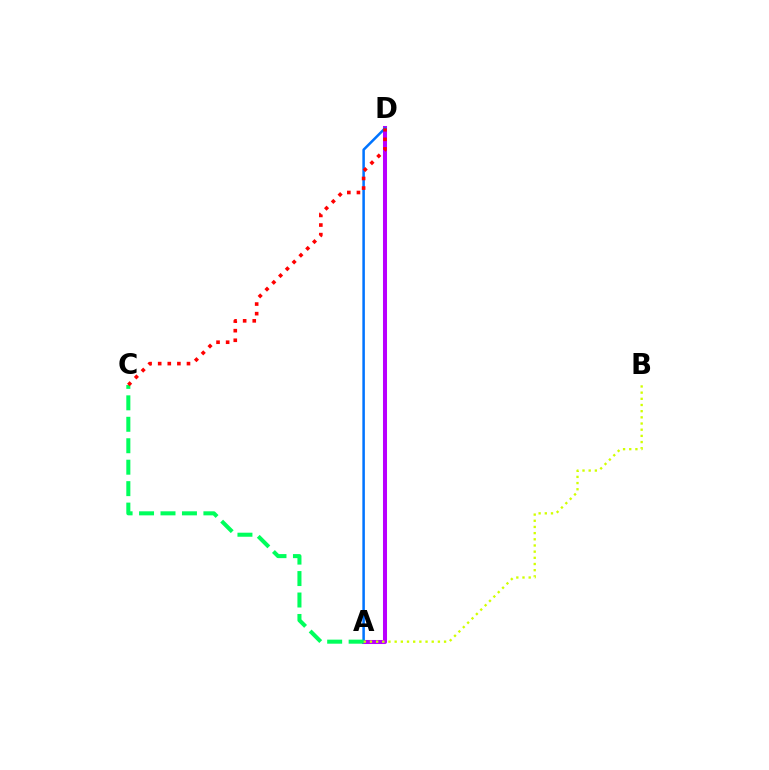{('A', 'D'): [{'color': '#b900ff', 'line_style': 'solid', 'thickness': 2.91}, {'color': '#0074ff', 'line_style': 'solid', 'thickness': 1.81}], ('A', 'C'): [{'color': '#00ff5c', 'line_style': 'dashed', 'thickness': 2.91}], ('C', 'D'): [{'color': '#ff0000', 'line_style': 'dotted', 'thickness': 2.61}], ('A', 'B'): [{'color': '#d1ff00', 'line_style': 'dotted', 'thickness': 1.68}]}